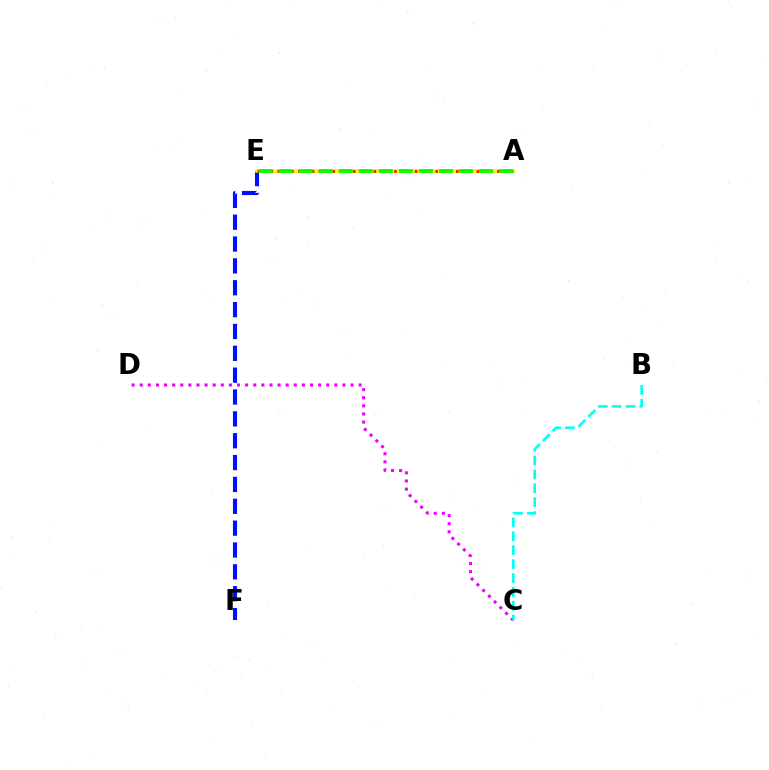{('E', 'F'): [{'color': '#0010ff', 'line_style': 'dashed', 'thickness': 2.97}], ('C', 'D'): [{'color': '#ee00ff', 'line_style': 'dotted', 'thickness': 2.2}], ('A', 'E'): [{'color': '#fcf500', 'line_style': 'solid', 'thickness': 2.59}, {'color': '#ff0000', 'line_style': 'dotted', 'thickness': 1.87}, {'color': '#08ff00', 'line_style': 'dashed', 'thickness': 2.72}], ('B', 'C'): [{'color': '#00fff6', 'line_style': 'dashed', 'thickness': 1.89}]}